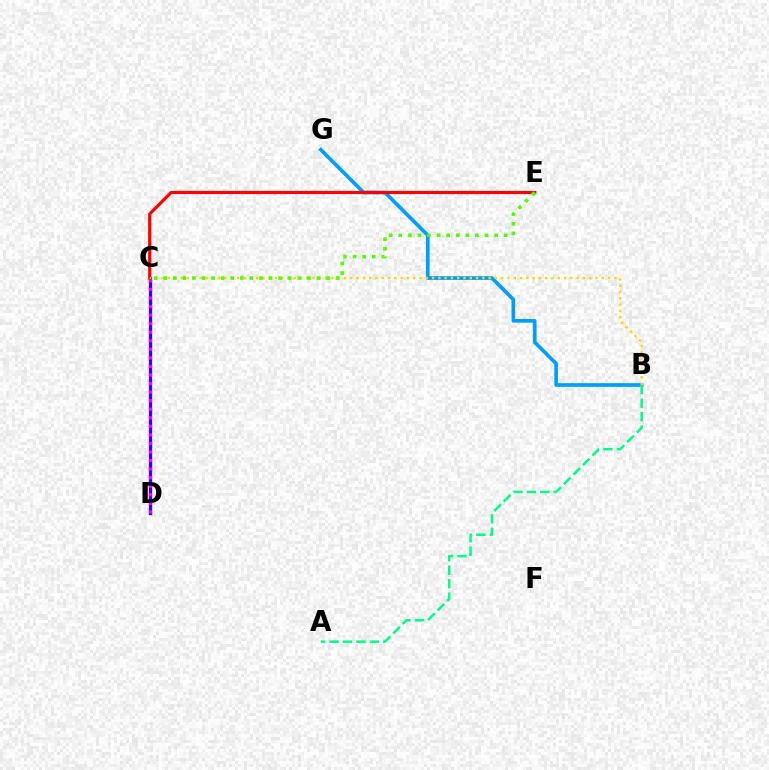{('C', 'D'): [{'color': '#3700ff', 'line_style': 'solid', 'thickness': 2.37}, {'color': '#ff00ed', 'line_style': 'dotted', 'thickness': 2.32}], ('B', 'G'): [{'color': '#009eff', 'line_style': 'solid', 'thickness': 2.64}], ('A', 'B'): [{'color': '#00ff86', 'line_style': 'dashed', 'thickness': 1.83}], ('C', 'E'): [{'color': '#ff0000', 'line_style': 'solid', 'thickness': 2.31}, {'color': '#4fff00', 'line_style': 'dotted', 'thickness': 2.6}], ('B', 'C'): [{'color': '#ffd500', 'line_style': 'dotted', 'thickness': 1.71}]}